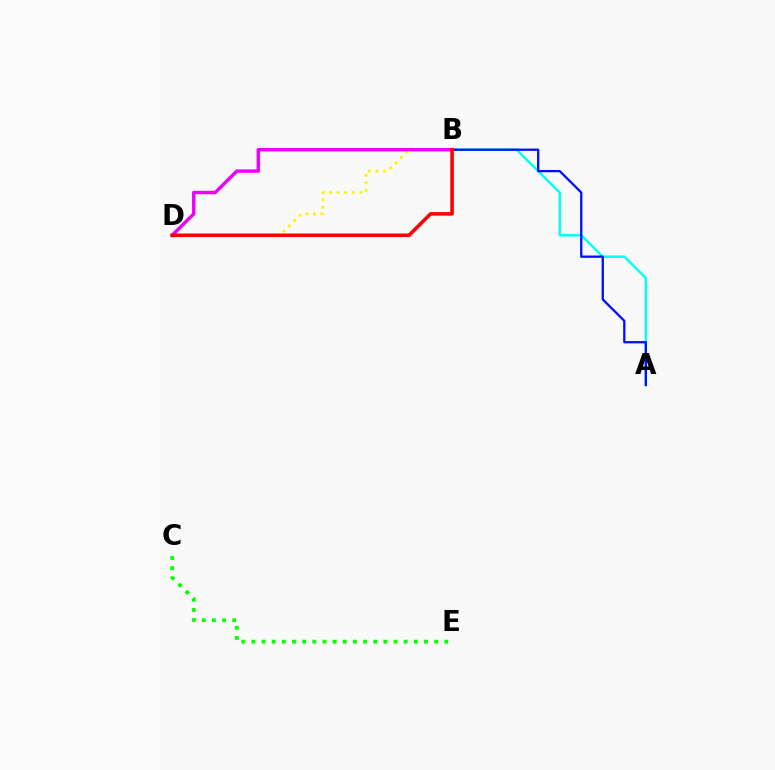{('B', 'D'): [{'color': '#fcf500', 'line_style': 'dotted', 'thickness': 2.04}, {'color': '#ee00ff', 'line_style': 'solid', 'thickness': 2.47}, {'color': '#ff0000', 'line_style': 'solid', 'thickness': 2.56}], ('A', 'B'): [{'color': '#00fff6', 'line_style': 'solid', 'thickness': 1.72}, {'color': '#0010ff', 'line_style': 'solid', 'thickness': 1.65}], ('C', 'E'): [{'color': '#08ff00', 'line_style': 'dotted', 'thickness': 2.76}]}